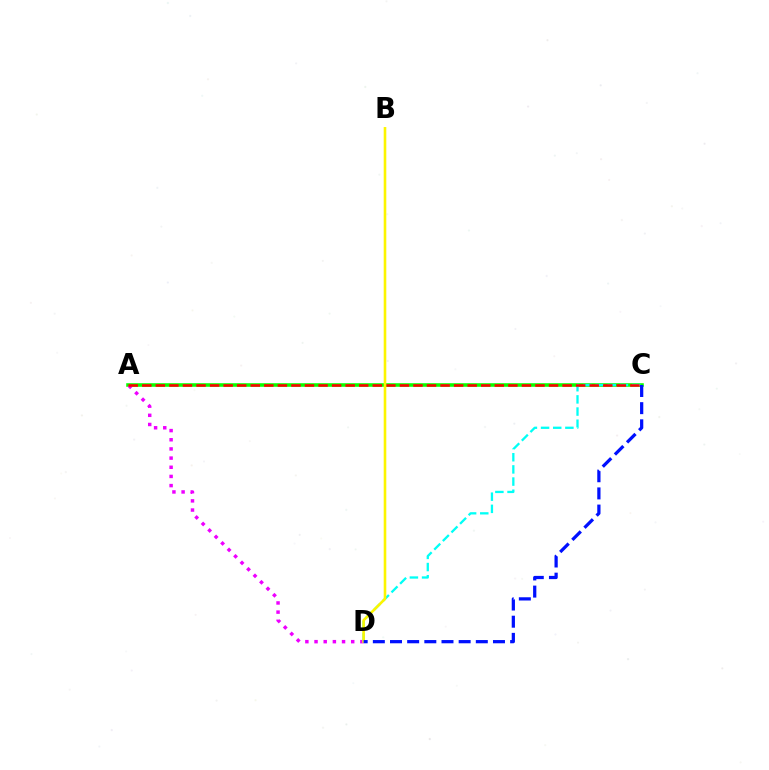{('A', 'C'): [{'color': '#08ff00', 'line_style': 'solid', 'thickness': 2.56}, {'color': '#ff0000', 'line_style': 'dashed', 'thickness': 1.84}], ('A', 'D'): [{'color': '#ee00ff', 'line_style': 'dotted', 'thickness': 2.49}], ('C', 'D'): [{'color': '#00fff6', 'line_style': 'dashed', 'thickness': 1.65}, {'color': '#0010ff', 'line_style': 'dashed', 'thickness': 2.33}], ('B', 'D'): [{'color': '#fcf500', 'line_style': 'solid', 'thickness': 1.87}]}